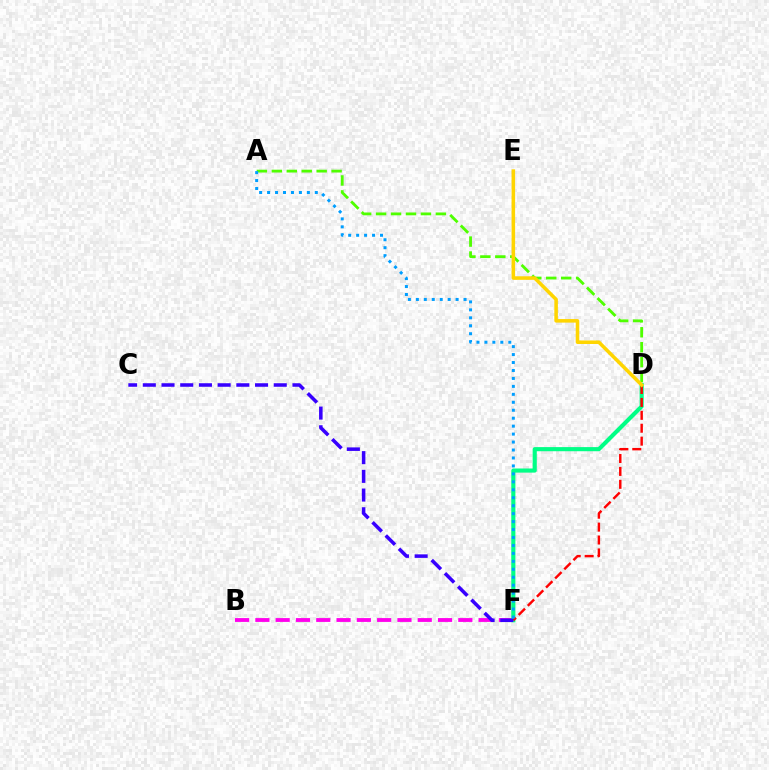{('A', 'D'): [{'color': '#4fff00', 'line_style': 'dashed', 'thickness': 2.03}], ('B', 'F'): [{'color': '#ff00ed', 'line_style': 'dashed', 'thickness': 2.76}], ('D', 'F'): [{'color': '#00ff86', 'line_style': 'solid', 'thickness': 2.97}, {'color': '#ff0000', 'line_style': 'dashed', 'thickness': 1.75}], ('C', 'F'): [{'color': '#3700ff', 'line_style': 'dashed', 'thickness': 2.54}], ('A', 'F'): [{'color': '#009eff', 'line_style': 'dotted', 'thickness': 2.16}], ('D', 'E'): [{'color': '#ffd500', 'line_style': 'solid', 'thickness': 2.56}]}